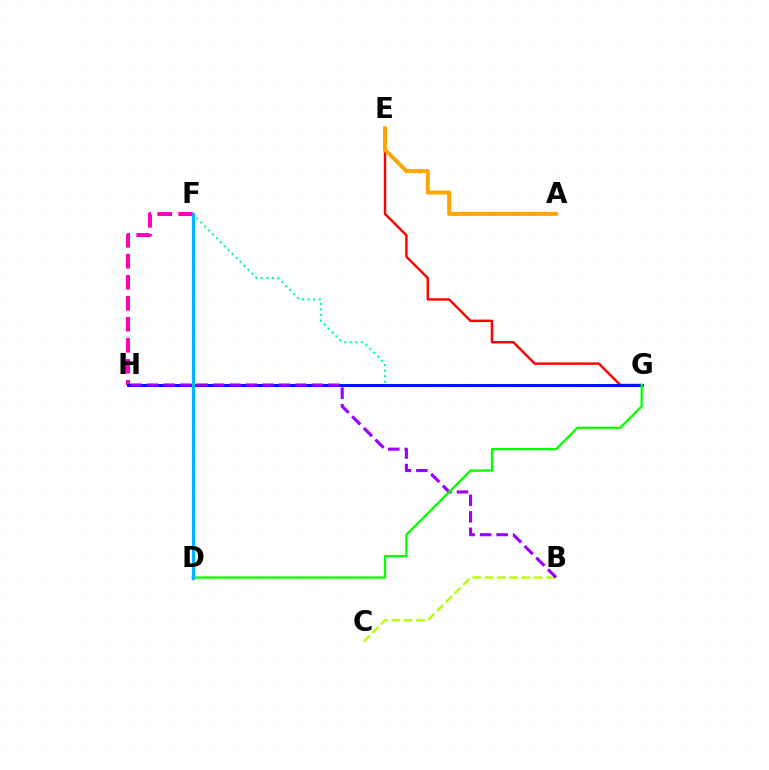{('E', 'G'): [{'color': '#ff0000', 'line_style': 'solid', 'thickness': 1.75}], ('F', 'G'): [{'color': '#00ff9d', 'line_style': 'dotted', 'thickness': 1.51}], ('F', 'H'): [{'color': '#ff00bd', 'line_style': 'dashed', 'thickness': 2.85}], ('G', 'H'): [{'color': '#0010ff', 'line_style': 'solid', 'thickness': 2.12}], ('A', 'E'): [{'color': '#ffa500', 'line_style': 'solid', 'thickness': 2.85}], ('B', 'C'): [{'color': '#b3ff00', 'line_style': 'dashed', 'thickness': 1.67}], ('B', 'H'): [{'color': '#9b00ff', 'line_style': 'dashed', 'thickness': 2.24}], ('D', 'G'): [{'color': '#08ff00', 'line_style': 'solid', 'thickness': 1.66}], ('D', 'F'): [{'color': '#00b5ff', 'line_style': 'solid', 'thickness': 2.34}]}